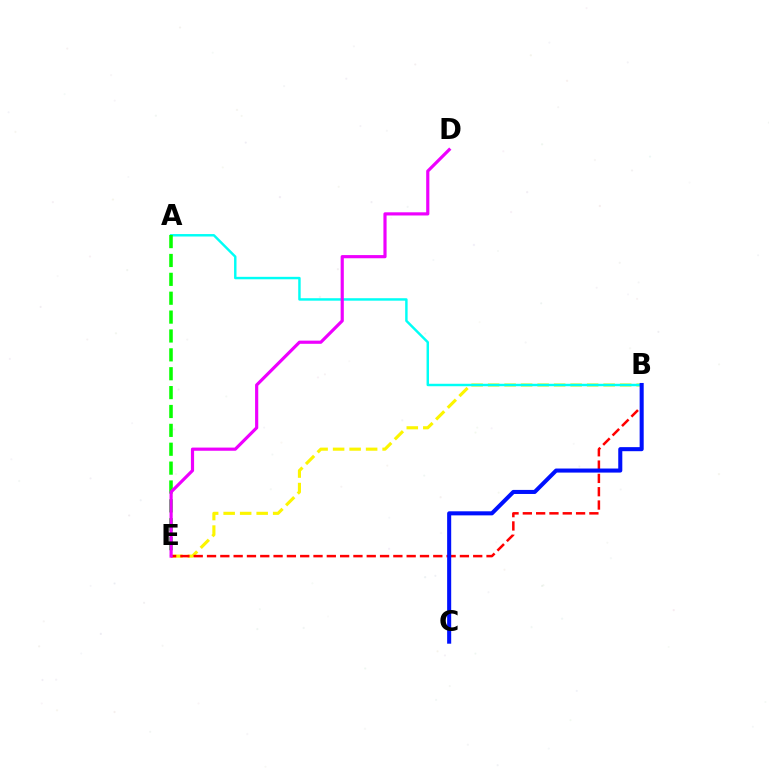{('B', 'E'): [{'color': '#fcf500', 'line_style': 'dashed', 'thickness': 2.24}, {'color': '#ff0000', 'line_style': 'dashed', 'thickness': 1.81}], ('A', 'B'): [{'color': '#00fff6', 'line_style': 'solid', 'thickness': 1.76}], ('A', 'E'): [{'color': '#08ff00', 'line_style': 'dashed', 'thickness': 2.56}], ('D', 'E'): [{'color': '#ee00ff', 'line_style': 'solid', 'thickness': 2.28}], ('B', 'C'): [{'color': '#0010ff', 'line_style': 'solid', 'thickness': 2.92}]}